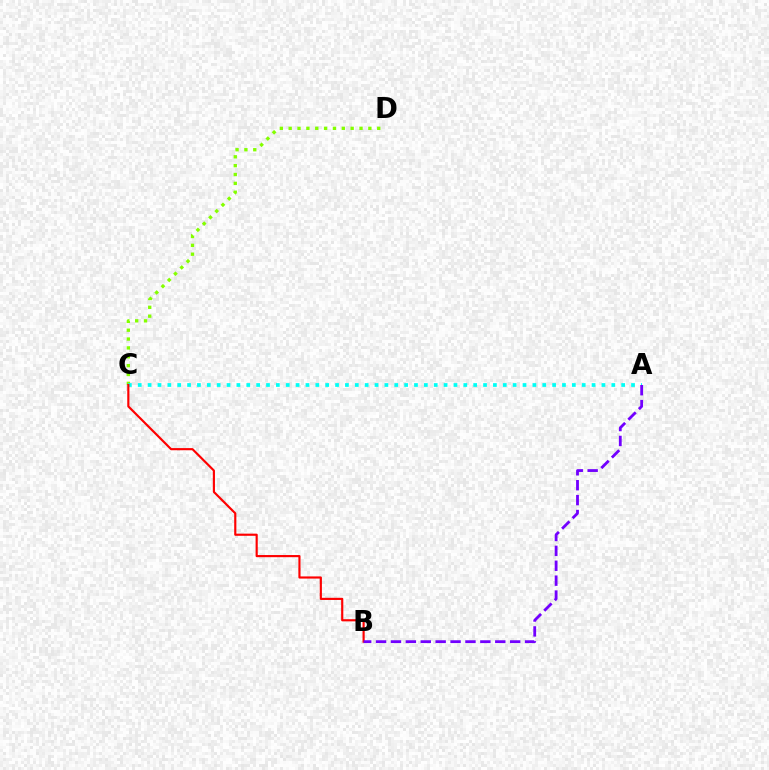{('C', 'D'): [{'color': '#84ff00', 'line_style': 'dotted', 'thickness': 2.41}], ('A', 'C'): [{'color': '#00fff6', 'line_style': 'dotted', 'thickness': 2.68}], ('B', 'C'): [{'color': '#ff0000', 'line_style': 'solid', 'thickness': 1.55}], ('A', 'B'): [{'color': '#7200ff', 'line_style': 'dashed', 'thickness': 2.02}]}